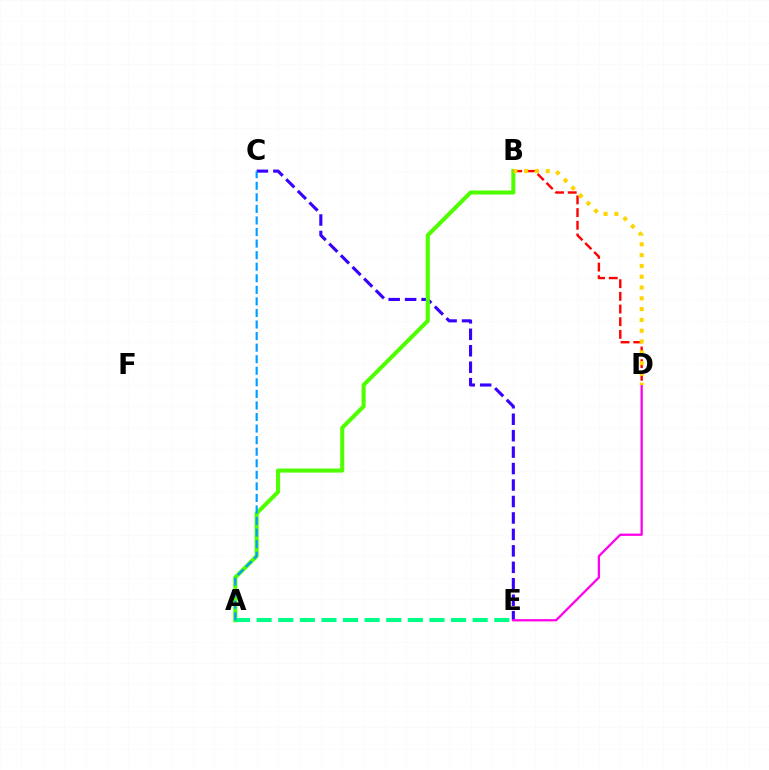{('C', 'E'): [{'color': '#3700ff', 'line_style': 'dashed', 'thickness': 2.24}], ('A', 'B'): [{'color': '#4fff00', 'line_style': 'solid', 'thickness': 2.93}], ('A', 'E'): [{'color': '#00ff86', 'line_style': 'dashed', 'thickness': 2.94}], ('A', 'C'): [{'color': '#009eff', 'line_style': 'dashed', 'thickness': 1.57}], ('B', 'D'): [{'color': '#ff0000', 'line_style': 'dashed', 'thickness': 1.72}, {'color': '#ffd500', 'line_style': 'dotted', 'thickness': 2.93}], ('D', 'E'): [{'color': '#ff00ed', 'line_style': 'solid', 'thickness': 1.64}]}